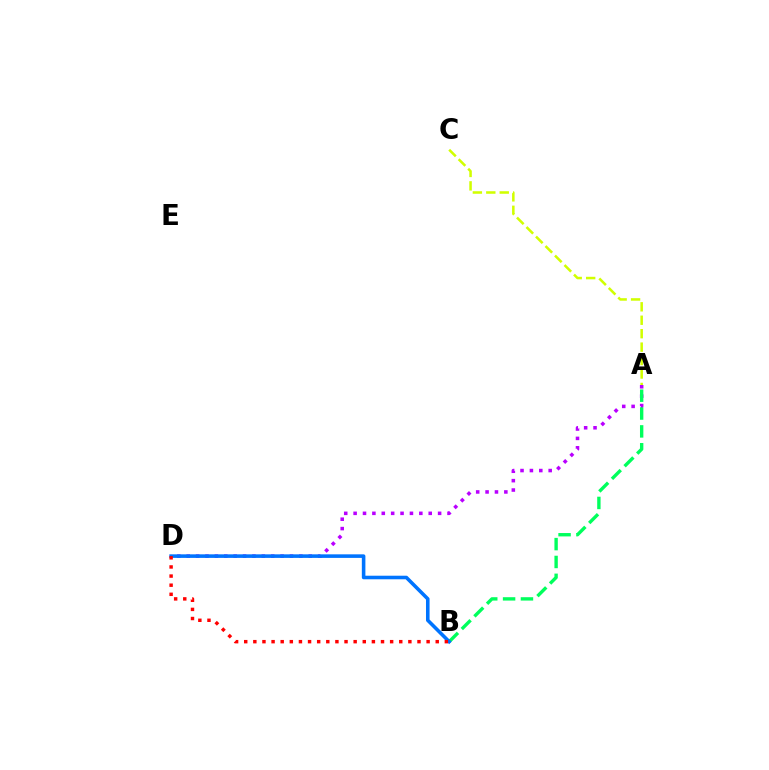{('A', 'D'): [{'color': '#b900ff', 'line_style': 'dotted', 'thickness': 2.55}], ('A', 'B'): [{'color': '#00ff5c', 'line_style': 'dashed', 'thickness': 2.43}], ('A', 'C'): [{'color': '#d1ff00', 'line_style': 'dashed', 'thickness': 1.83}], ('B', 'D'): [{'color': '#0074ff', 'line_style': 'solid', 'thickness': 2.57}, {'color': '#ff0000', 'line_style': 'dotted', 'thickness': 2.48}]}